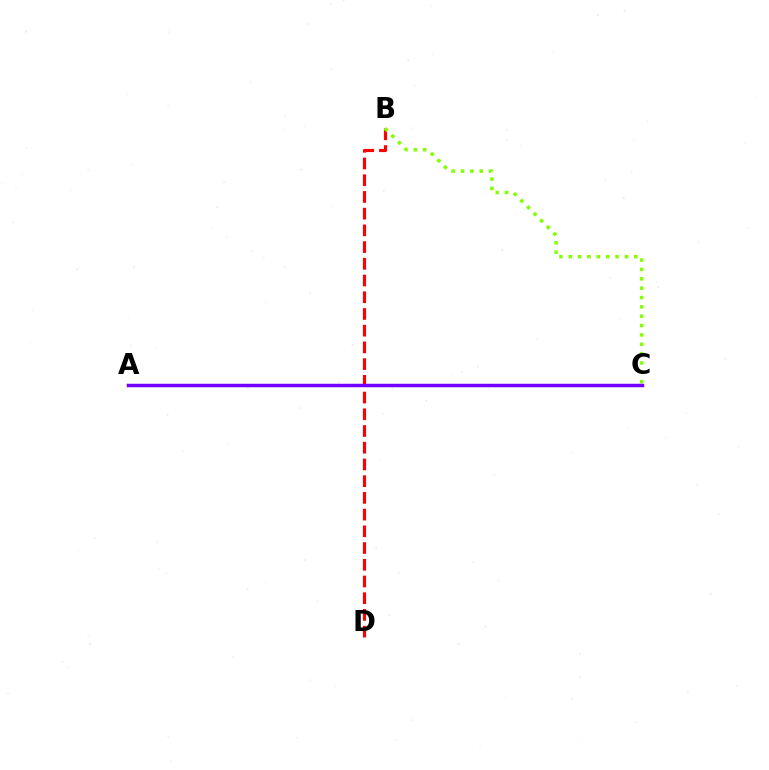{('B', 'D'): [{'color': '#ff0000', 'line_style': 'dashed', 'thickness': 2.27}], ('B', 'C'): [{'color': '#84ff00', 'line_style': 'dotted', 'thickness': 2.54}], ('A', 'C'): [{'color': '#00fff6', 'line_style': 'dashed', 'thickness': 2.02}, {'color': '#7200ff', 'line_style': 'solid', 'thickness': 2.5}]}